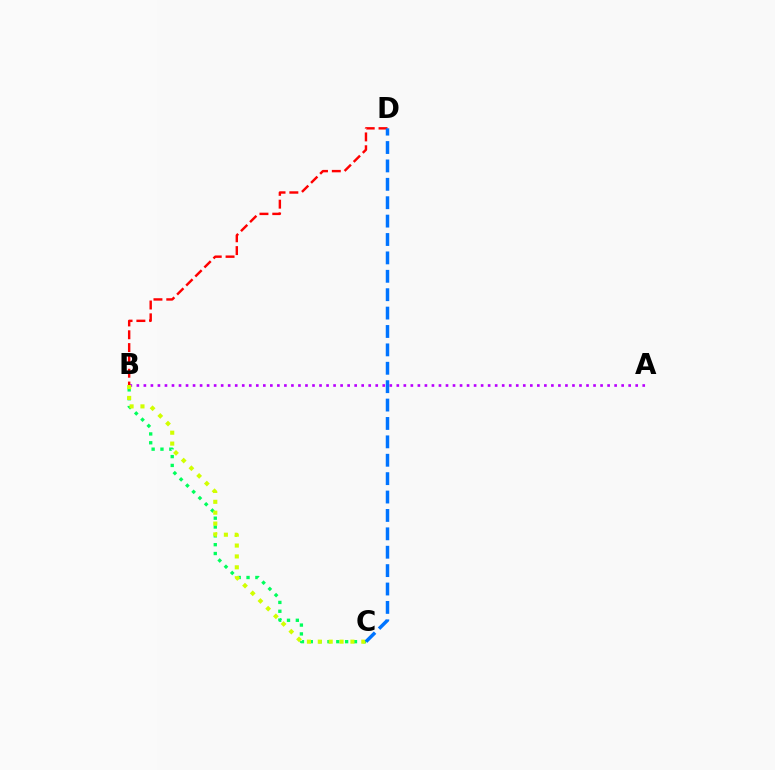{('B', 'C'): [{'color': '#00ff5c', 'line_style': 'dotted', 'thickness': 2.4}, {'color': '#d1ff00', 'line_style': 'dotted', 'thickness': 2.96}], ('A', 'B'): [{'color': '#b900ff', 'line_style': 'dotted', 'thickness': 1.91}], ('B', 'D'): [{'color': '#ff0000', 'line_style': 'dashed', 'thickness': 1.74}], ('C', 'D'): [{'color': '#0074ff', 'line_style': 'dashed', 'thickness': 2.5}]}